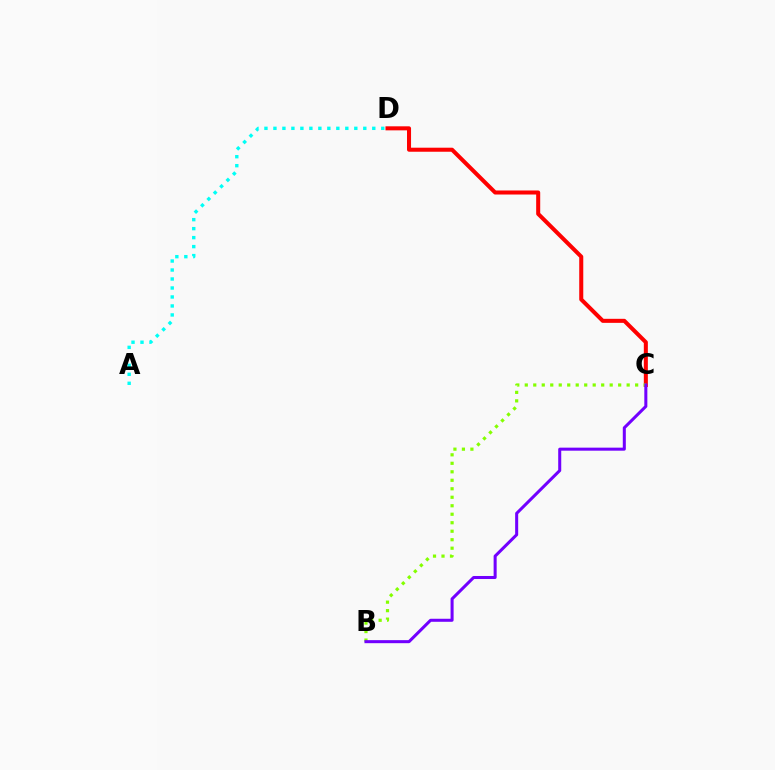{('C', 'D'): [{'color': '#ff0000', 'line_style': 'solid', 'thickness': 2.91}], ('A', 'D'): [{'color': '#00fff6', 'line_style': 'dotted', 'thickness': 2.44}], ('B', 'C'): [{'color': '#84ff00', 'line_style': 'dotted', 'thickness': 2.31}, {'color': '#7200ff', 'line_style': 'solid', 'thickness': 2.18}]}